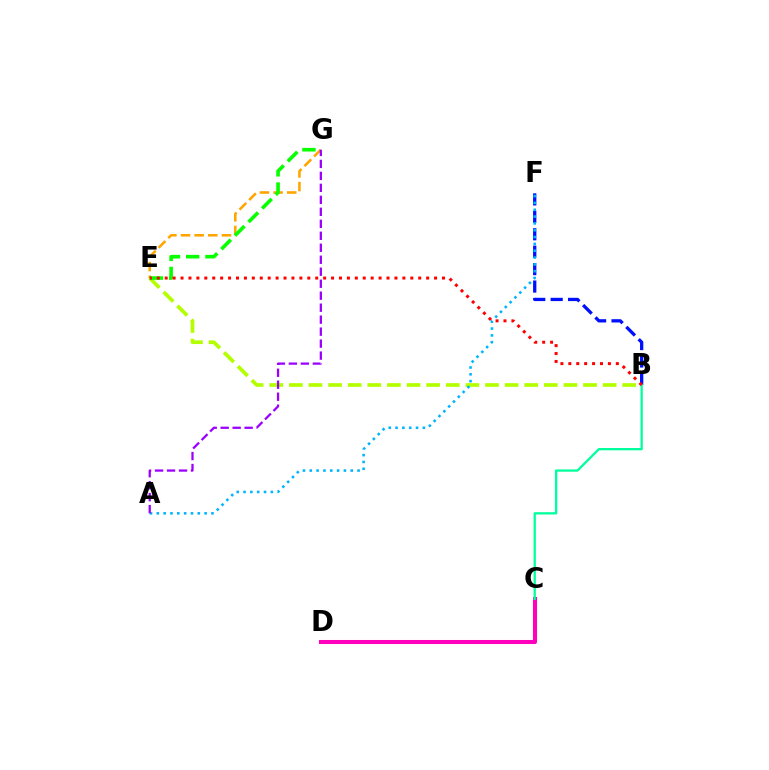{('B', 'E'): [{'color': '#b3ff00', 'line_style': 'dashed', 'thickness': 2.66}, {'color': '#ff0000', 'line_style': 'dotted', 'thickness': 2.15}], ('B', 'F'): [{'color': '#0010ff', 'line_style': 'dashed', 'thickness': 2.37}], ('A', 'F'): [{'color': '#00b5ff', 'line_style': 'dotted', 'thickness': 1.85}], ('C', 'D'): [{'color': '#ff00bd', 'line_style': 'solid', 'thickness': 2.92}], ('E', 'G'): [{'color': '#ffa500', 'line_style': 'dashed', 'thickness': 1.85}, {'color': '#08ff00', 'line_style': 'dashed', 'thickness': 2.61}], ('A', 'G'): [{'color': '#9b00ff', 'line_style': 'dashed', 'thickness': 1.63}], ('B', 'C'): [{'color': '#00ff9d', 'line_style': 'solid', 'thickness': 1.65}]}